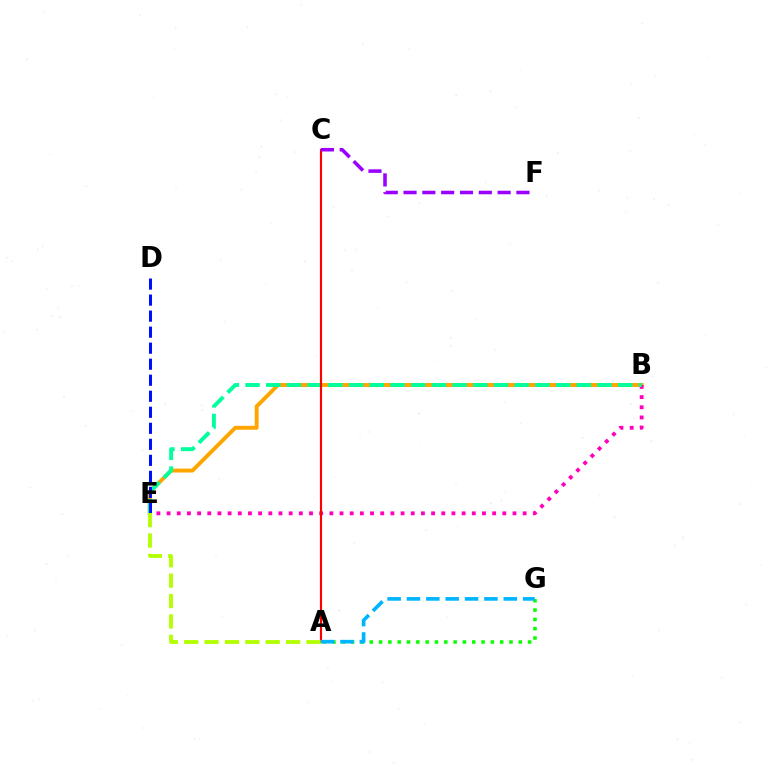{('B', 'E'): [{'color': '#ffa500', 'line_style': 'solid', 'thickness': 2.82}, {'color': '#ff00bd', 'line_style': 'dotted', 'thickness': 2.76}, {'color': '#00ff9d', 'line_style': 'dashed', 'thickness': 2.81}], ('D', 'E'): [{'color': '#0010ff', 'line_style': 'dashed', 'thickness': 2.18}], ('A', 'C'): [{'color': '#ff0000', 'line_style': 'solid', 'thickness': 1.54}], ('A', 'G'): [{'color': '#08ff00', 'line_style': 'dotted', 'thickness': 2.53}, {'color': '#00b5ff', 'line_style': 'dashed', 'thickness': 2.63}], ('C', 'F'): [{'color': '#9b00ff', 'line_style': 'dashed', 'thickness': 2.56}], ('A', 'E'): [{'color': '#b3ff00', 'line_style': 'dashed', 'thickness': 2.77}]}